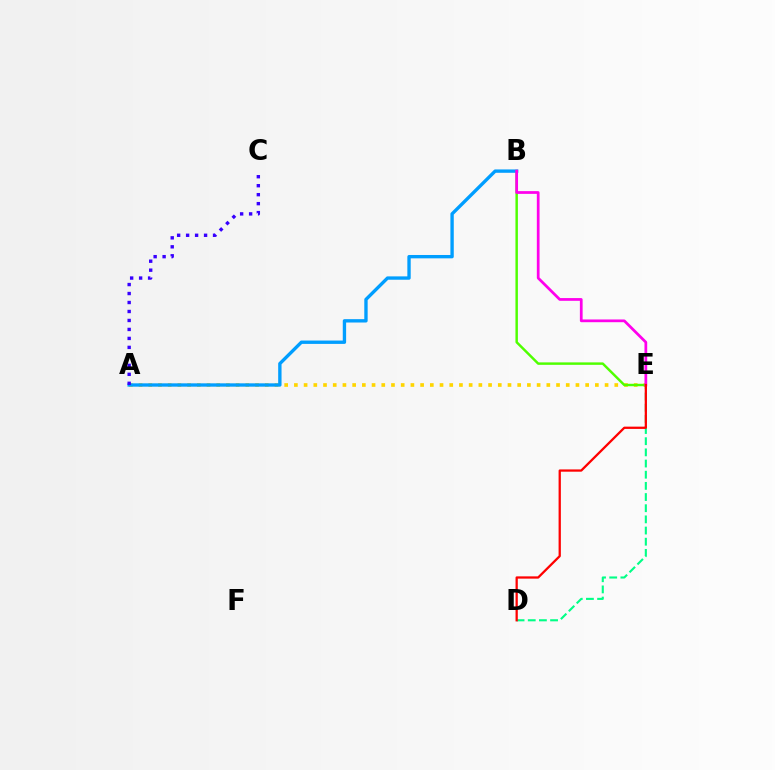{('A', 'E'): [{'color': '#ffd500', 'line_style': 'dotted', 'thickness': 2.64}], ('B', 'E'): [{'color': '#4fff00', 'line_style': 'solid', 'thickness': 1.77}, {'color': '#ff00ed', 'line_style': 'solid', 'thickness': 1.97}], ('A', 'B'): [{'color': '#009eff', 'line_style': 'solid', 'thickness': 2.42}], ('D', 'E'): [{'color': '#00ff86', 'line_style': 'dashed', 'thickness': 1.52}, {'color': '#ff0000', 'line_style': 'solid', 'thickness': 1.64}], ('A', 'C'): [{'color': '#3700ff', 'line_style': 'dotted', 'thickness': 2.44}]}